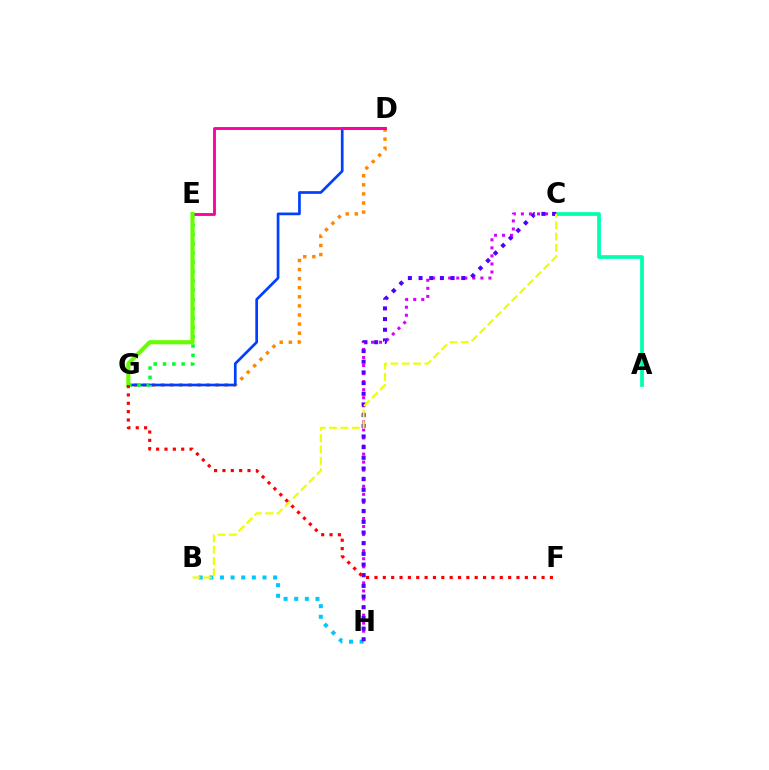{('A', 'C'): [{'color': '#00ffaf', 'line_style': 'solid', 'thickness': 2.69}], ('B', 'H'): [{'color': '#00c7ff', 'line_style': 'dotted', 'thickness': 2.89}], ('D', 'G'): [{'color': '#ff8800', 'line_style': 'dotted', 'thickness': 2.47}, {'color': '#003fff', 'line_style': 'solid', 'thickness': 1.94}], ('C', 'H'): [{'color': '#d600ff', 'line_style': 'dotted', 'thickness': 2.19}, {'color': '#4f00ff', 'line_style': 'dotted', 'thickness': 2.9}], ('E', 'G'): [{'color': '#00ff27', 'line_style': 'dotted', 'thickness': 2.53}, {'color': '#66ff00', 'line_style': 'solid', 'thickness': 2.96}], ('D', 'E'): [{'color': '#ff00a0', 'line_style': 'solid', 'thickness': 2.06}], ('B', 'C'): [{'color': '#eeff00', 'line_style': 'dashed', 'thickness': 1.54}], ('F', 'G'): [{'color': '#ff0000', 'line_style': 'dotted', 'thickness': 2.27}]}